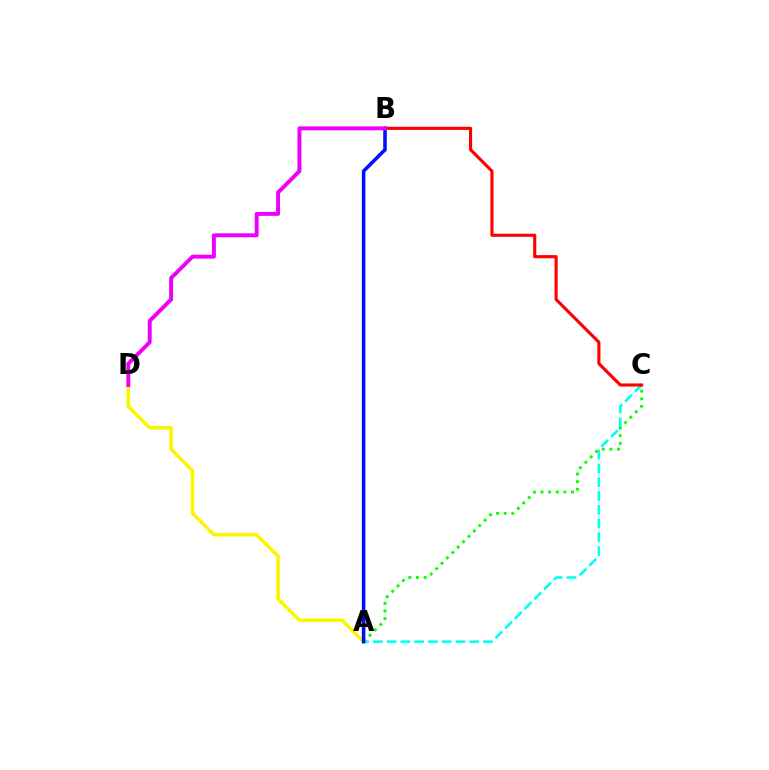{('A', 'C'): [{'color': '#00fff6', 'line_style': 'dashed', 'thickness': 1.87}, {'color': '#08ff00', 'line_style': 'dotted', 'thickness': 2.07}], ('B', 'C'): [{'color': '#ff0000', 'line_style': 'solid', 'thickness': 2.25}], ('A', 'D'): [{'color': '#fcf500', 'line_style': 'solid', 'thickness': 2.54}], ('A', 'B'): [{'color': '#0010ff', 'line_style': 'solid', 'thickness': 2.57}], ('B', 'D'): [{'color': '#ee00ff', 'line_style': 'solid', 'thickness': 2.83}]}